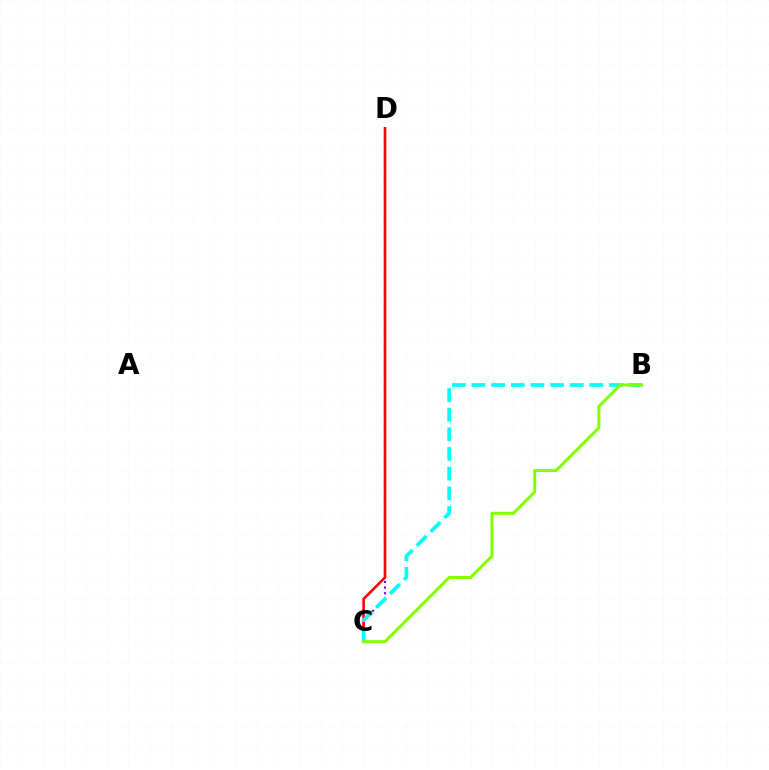{('C', 'D'): [{'color': '#7200ff', 'line_style': 'dotted', 'thickness': 1.53}, {'color': '#ff0000', 'line_style': 'solid', 'thickness': 1.87}], ('B', 'C'): [{'color': '#00fff6', 'line_style': 'dashed', 'thickness': 2.67}, {'color': '#84ff00', 'line_style': 'solid', 'thickness': 2.18}]}